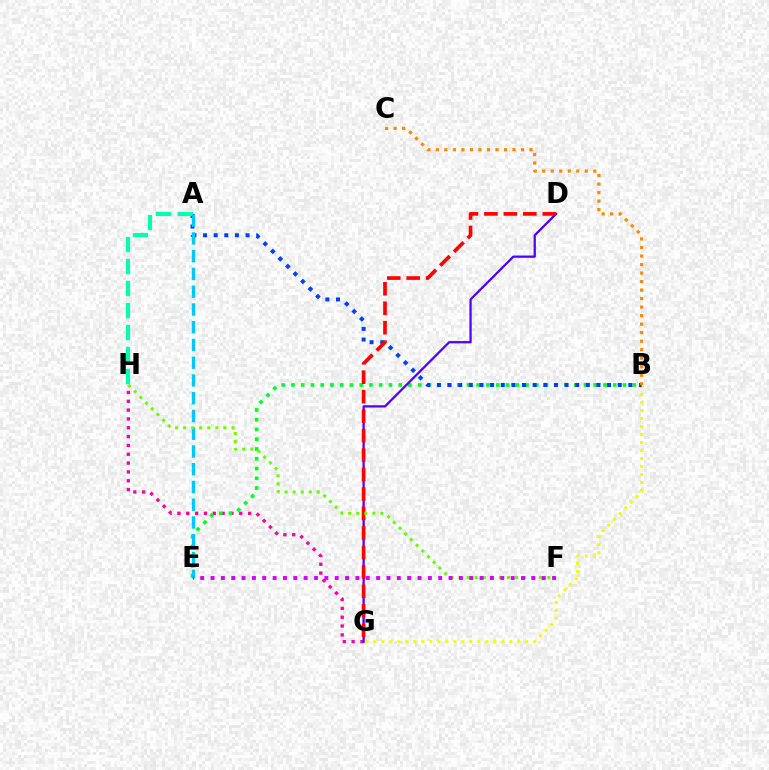{('G', 'H'): [{'color': '#ff00a0', 'line_style': 'dotted', 'thickness': 2.4}], ('B', 'G'): [{'color': '#eeff00', 'line_style': 'dotted', 'thickness': 2.17}], ('B', 'E'): [{'color': '#00ff27', 'line_style': 'dotted', 'thickness': 2.65}], ('A', 'B'): [{'color': '#003fff', 'line_style': 'dotted', 'thickness': 2.89}], ('A', 'H'): [{'color': '#00ffaf', 'line_style': 'dashed', 'thickness': 2.99}], ('A', 'E'): [{'color': '#00c7ff', 'line_style': 'dashed', 'thickness': 2.41}], ('D', 'G'): [{'color': '#4f00ff', 'line_style': 'solid', 'thickness': 1.63}, {'color': '#ff0000', 'line_style': 'dashed', 'thickness': 2.64}], ('F', 'H'): [{'color': '#66ff00', 'line_style': 'dotted', 'thickness': 2.19}], ('B', 'C'): [{'color': '#ff8800', 'line_style': 'dotted', 'thickness': 2.31}], ('E', 'F'): [{'color': '#d600ff', 'line_style': 'dotted', 'thickness': 2.81}]}